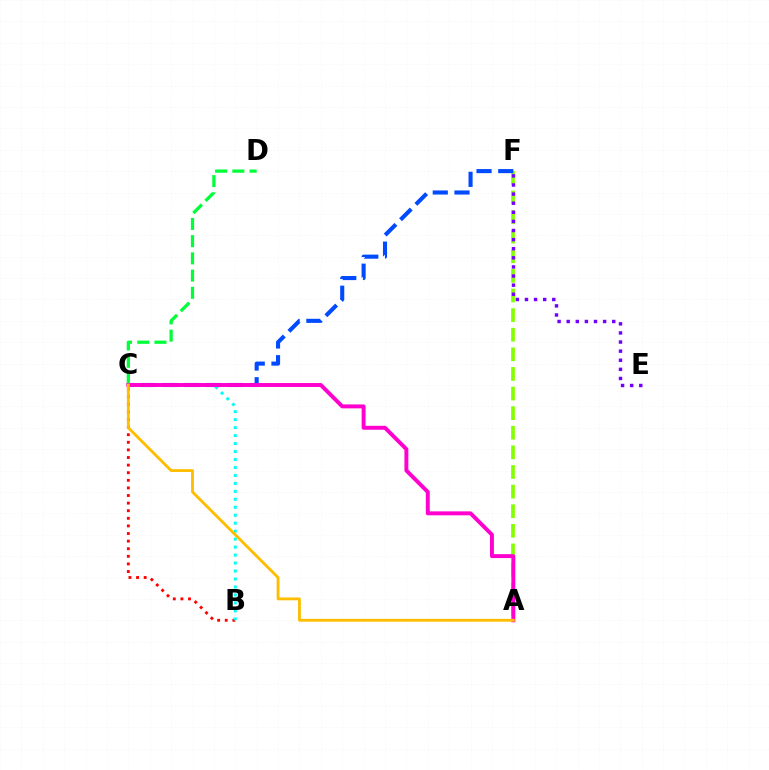{('A', 'F'): [{'color': '#84ff00', 'line_style': 'dashed', 'thickness': 2.66}], ('C', 'F'): [{'color': '#004bff', 'line_style': 'dashed', 'thickness': 2.95}], ('B', 'C'): [{'color': '#ff0000', 'line_style': 'dotted', 'thickness': 2.07}, {'color': '#00fff6', 'line_style': 'dotted', 'thickness': 2.17}], ('C', 'D'): [{'color': '#00ff39', 'line_style': 'dashed', 'thickness': 2.34}], ('A', 'C'): [{'color': '#ff00cf', 'line_style': 'solid', 'thickness': 2.83}, {'color': '#ffbd00', 'line_style': 'solid', 'thickness': 2.04}], ('E', 'F'): [{'color': '#7200ff', 'line_style': 'dotted', 'thickness': 2.47}]}